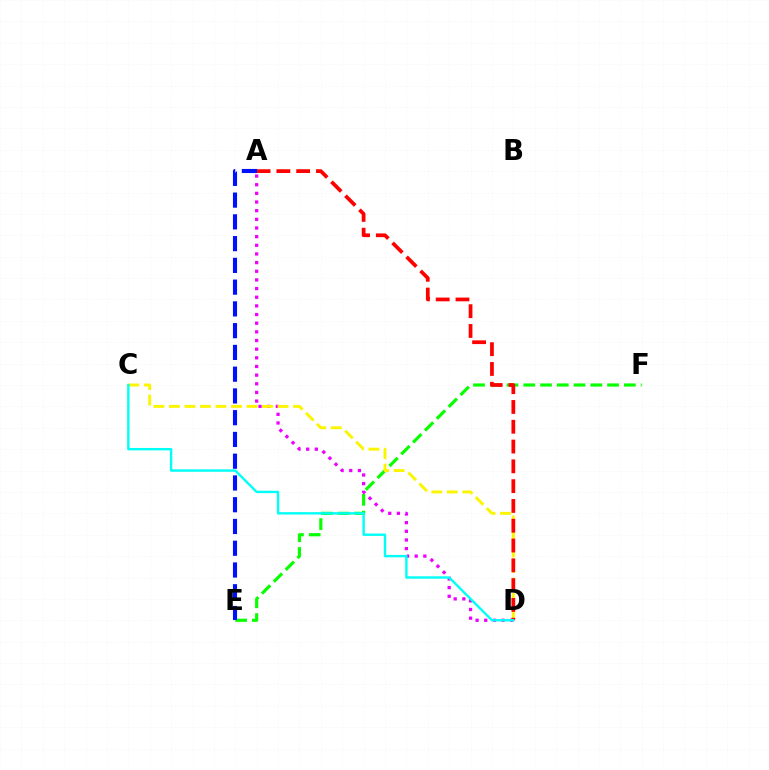{('E', 'F'): [{'color': '#08ff00', 'line_style': 'dashed', 'thickness': 2.28}], ('A', 'D'): [{'color': '#ee00ff', 'line_style': 'dotted', 'thickness': 2.35}, {'color': '#ff0000', 'line_style': 'dashed', 'thickness': 2.69}], ('C', 'D'): [{'color': '#fcf500', 'line_style': 'dashed', 'thickness': 2.11}, {'color': '#00fff6', 'line_style': 'solid', 'thickness': 1.73}], ('A', 'E'): [{'color': '#0010ff', 'line_style': 'dashed', 'thickness': 2.96}]}